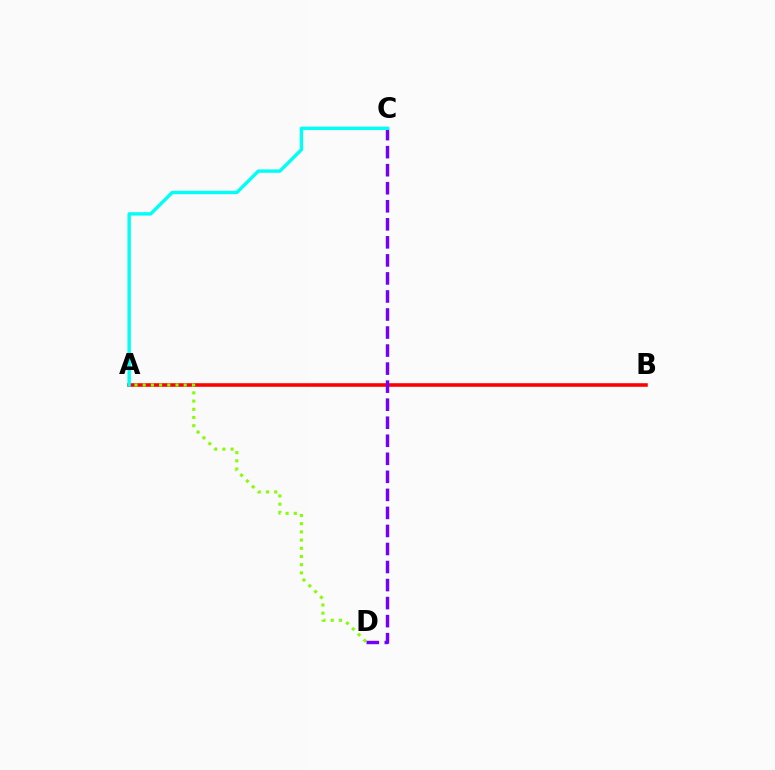{('A', 'B'): [{'color': '#ff0000', 'line_style': 'solid', 'thickness': 2.58}], ('A', 'D'): [{'color': '#84ff00', 'line_style': 'dotted', 'thickness': 2.23}], ('C', 'D'): [{'color': '#7200ff', 'line_style': 'dashed', 'thickness': 2.45}], ('A', 'C'): [{'color': '#00fff6', 'line_style': 'solid', 'thickness': 2.44}]}